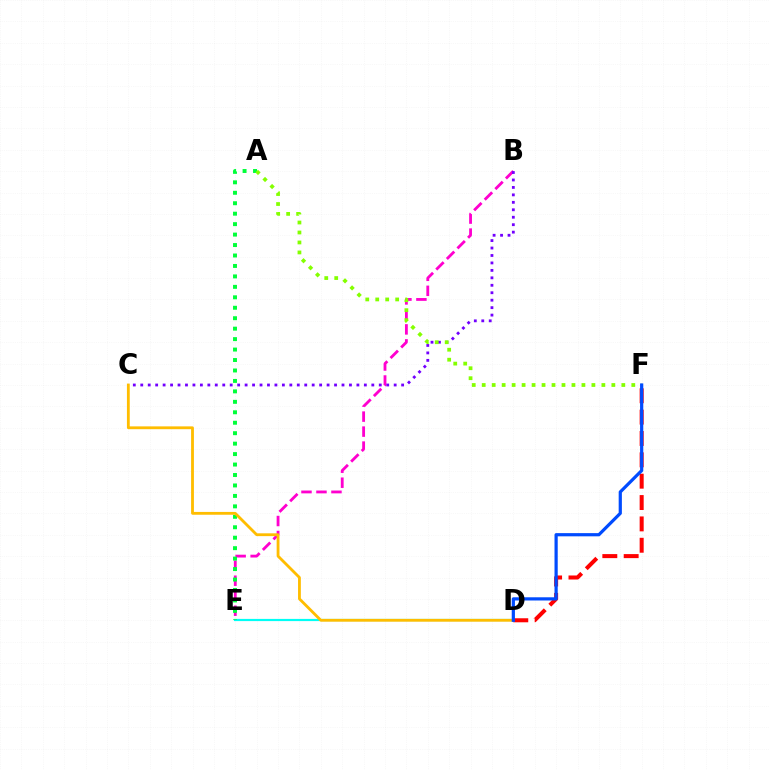{('B', 'E'): [{'color': '#ff00cf', 'line_style': 'dashed', 'thickness': 2.04}], ('B', 'C'): [{'color': '#7200ff', 'line_style': 'dotted', 'thickness': 2.03}], ('D', 'E'): [{'color': '#00fff6', 'line_style': 'solid', 'thickness': 1.58}], ('A', 'E'): [{'color': '#00ff39', 'line_style': 'dotted', 'thickness': 2.84}], ('A', 'F'): [{'color': '#84ff00', 'line_style': 'dotted', 'thickness': 2.71}], ('C', 'D'): [{'color': '#ffbd00', 'line_style': 'solid', 'thickness': 2.03}], ('D', 'F'): [{'color': '#ff0000', 'line_style': 'dashed', 'thickness': 2.9}, {'color': '#004bff', 'line_style': 'solid', 'thickness': 2.31}]}